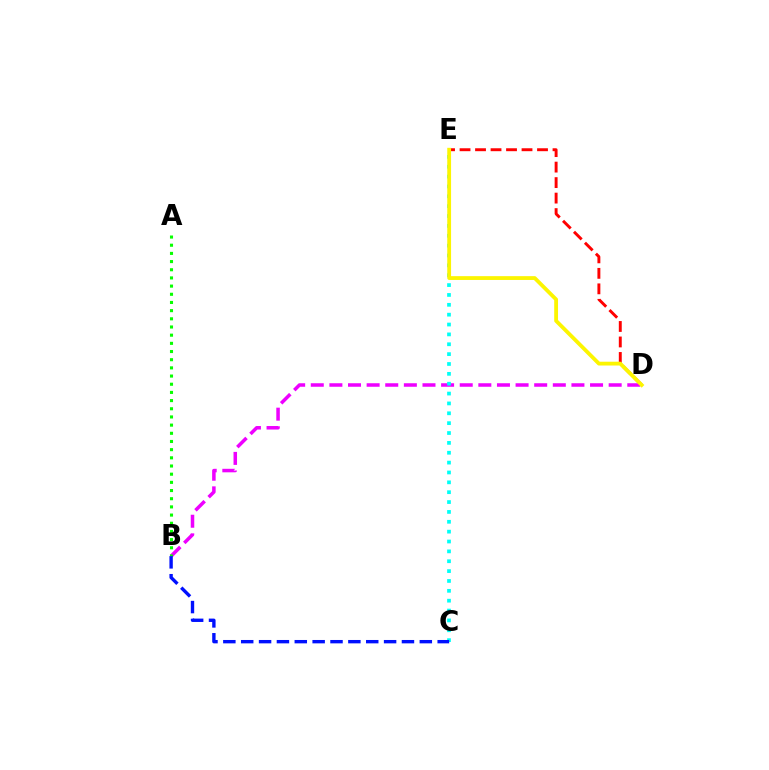{('B', 'D'): [{'color': '#ee00ff', 'line_style': 'dashed', 'thickness': 2.53}], ('C', 'E'): [{'color': '#00fff6', 'line_style': 'dotted', 'thickness': 2.68}], ('D', 'E'): [{'color': '#ff0000', 'line_style': 'dashed', 'thickness': 2.1}, {'color': '#fcf500', 'line_style': 'solid', 'thickness': 2.74}], ('A', 'B'): [{'color': '#08ff00', 'line_style': 'dotted', 'thickness': 2.22}], ('B', 'C'): [{'color': '#0010ff', 'line_style': 'dashed', 'thickness': 2.43}]}